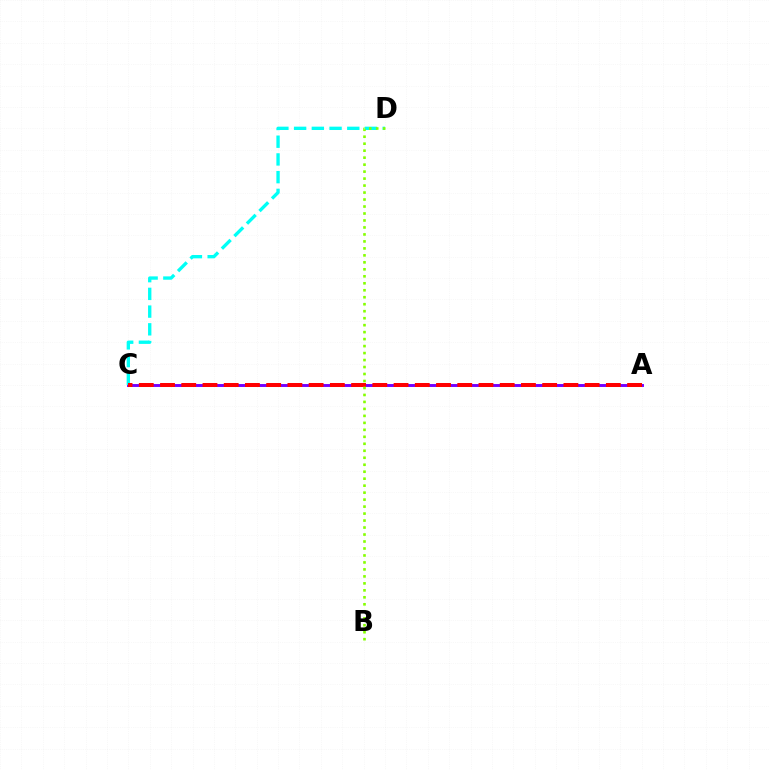{('A', 'C'): [{'color': '#7200ff', 'line_style': 'solid', 'thickness': 2.1}, {'color': '#ff0000', 'line_style': 'dashed', 'thickness': 2.88}], ('C', 'D'): [{'color': '#00fff6', 'line_style': 'dashed', 'thickness': 2.41}], ('B', 'D'): [{'color': '#84ff00', 'line_style': 'dotted', 'thickness': 1.9}]}